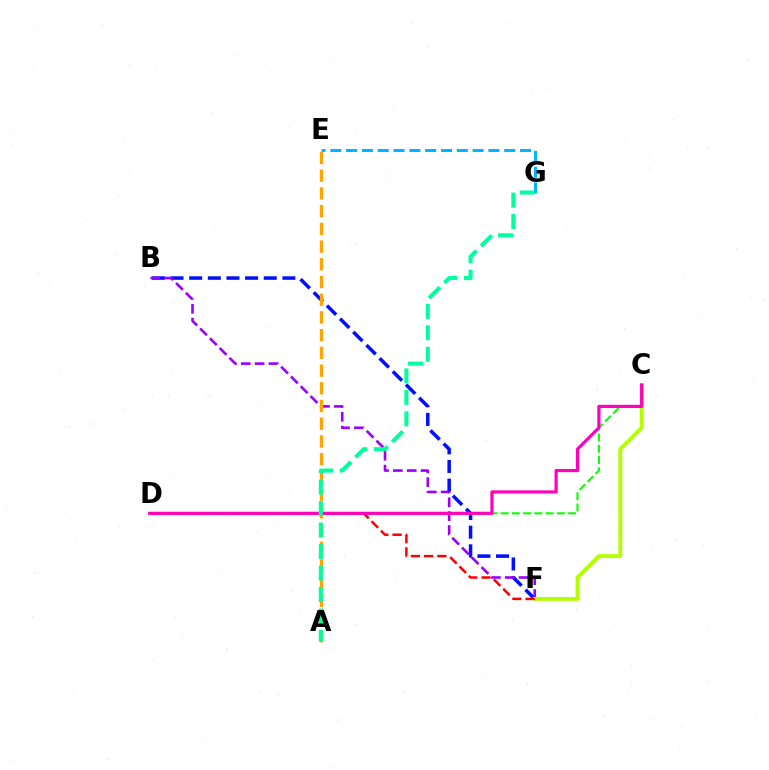{('B', 'F'): [{'color': '#0010ff', 'line_style': 'dashed', 'thickness': 2.53}, {'color': '#9b00ff', 'line_style': 'dashed', 'thickness': 1.88}], ('C', 'D'): [{'color': '#08ff00', 'line_style': 'dashed', 'thickness': 1.53}, {'color': '#ff00bd', 'line_style': 'solid', 'thickness': 2.3}], ('C', 'F'): [{'color': '#b3ff00', 'line_style': 'solid', 'thickness': 2.8}], ('D', 'F'): [{'color': '#ff0000', 'line_style': 'dashed', 'thickness': 1.8}], ('E', 'G'): [{'color': '#00b5ff', 'line_style': 'dashed', 'thickness': 2.15}], ('A', 'E'): [{'color': '#ffa500', 'line_style': 'dashed', 'thickness': 2.41}], ('A', 'G'): [{'color': '#00ff9d', 'line_style': 'dashed', 'thickness': 2.92}]}